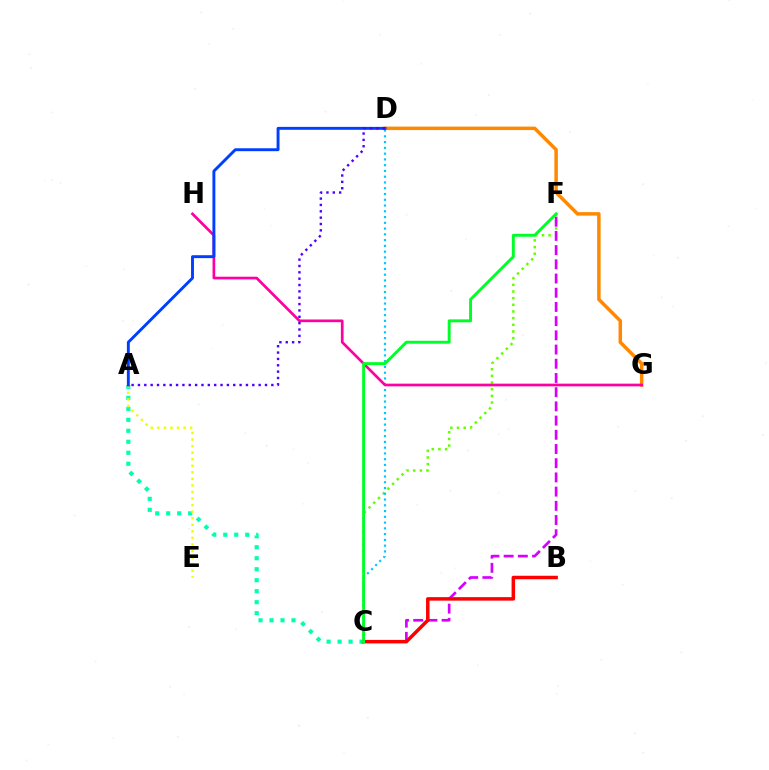{('C', 'F'): [{'color': '#66ff00', 'line_style': 'dotted', 'thickness': 1.81}, {'color': '#d600ff', 'line_style': 'dashed', 'thickness': 1.93}, {'color': '#00ff27', 'line_style': 'solid', 'thickness': 2.1}], ('A', 'C'): [{'color': '#00ffaf', 'line_style': 'dotted', 'thickness': 2.98}], ('A', 'E'): [{'color': '#eeff00', 'line_style': 'dotted', 'thickness': 1.78}], ('B', 'C'): [{'color': '#ff0000', 'line_style': 'solid', 'thickness': 2.52}], ('C', 'D'): [{'color': '#00c7ff', 'line_style': 'dotted', 'thickness': 1.57}], ('D', 'G'): [{'color': '#ff8800', 'line_style': 'solid', 'thickness': 2.5}], ('G', 'H'): [{'color': '#ff00a0', 'line_style': 'solid', 'thickness': 1.94}], ('A', 'D'): [{'color': '#003fff', 'line_style': 'solid', 'thickness': 2.1}, {'color': '#4f00ff', 'line_style': 'dotted', 'thickness': 1.73}]}